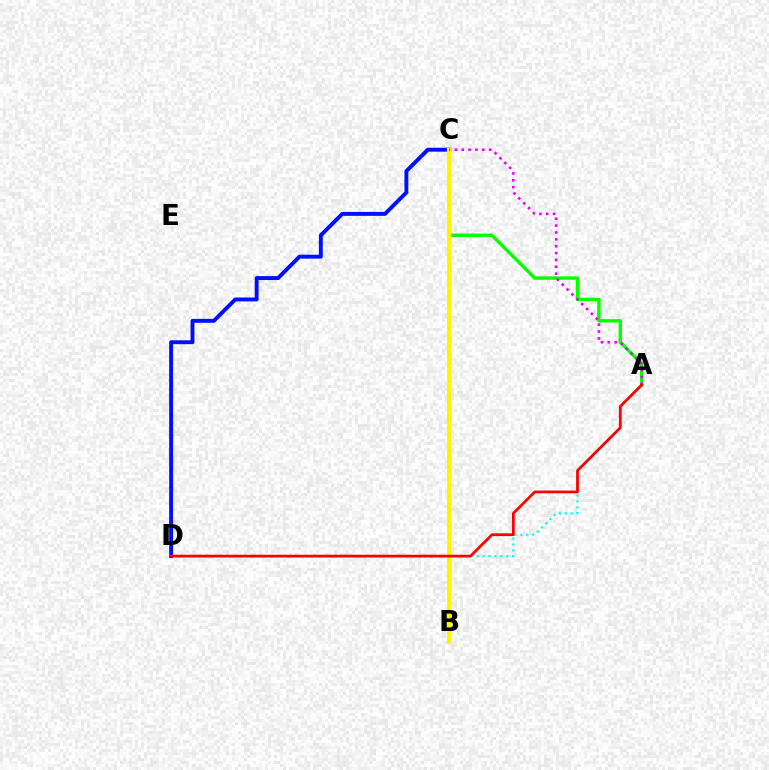{('C', 'D'): [{'color': '#0010ff', 'line_style': 'solid', 'thickness': 2.82}], ('A', 'D'): [{'color': '#00fff6', 'line_style': 'dotted', 'thickness': 1.61}, {'color': '#ff0000', 'line_style': 'solid', 'thickness': 1.99}], ('A', 'C'): [{'color': '#08ff00', 'line_style': 'solid', 'thickness': 2.44}, {'color': '#ee00ff', 'line_style': 'dotted', 'thickness': 1.87}], ('B', 'C'): [{'color': '#fcf500', 'line_style': 'solid', 'thickness': 2.94}]}